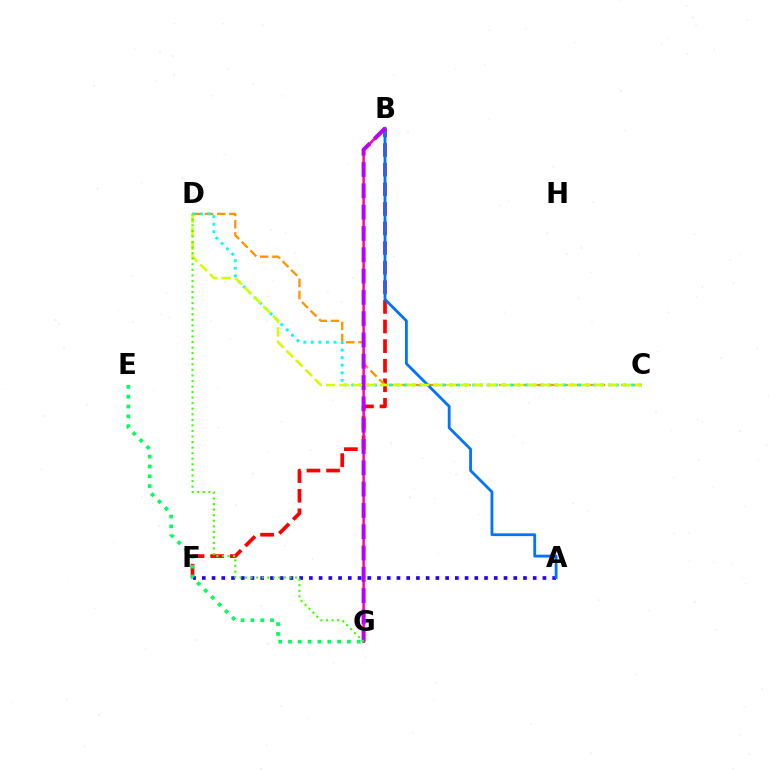{('B', 'F'): [{'color': '#ff0000', 'line_style': 'dashed', 'thickness': 2.66}], ('C', 'D'): [{'color': '#ff9400', 'line_style': 'dashed', 'thickness': 1.66}, {'color': '#00fff6', 'line_style': 'dotted', 'thickness': 2.05}, {'color': '#d1ff00', 'line_style': 'dashed', 'thickness': 1.83}], ('A', 'F'): [{'color': '#2500ff', 'line_style': 'dotted', 'thickness': 2.64}], ('B', 'G'): [{'color': '#ff00ac', 'line_style': 'solid', 'thickness': 1.8}, {'color': '#b900ff', 'line_style': 'dashed', 'thickness': 2.89}], ('E', 'G'): [{'color': '#00ff5c', 'line_style': 'dotted', 'thickness': 2.67}], ('A', 'B'): [{'color': '#0074ff', 'line_style': 'solid', 'thickness': 2.02}], ('D', 'G'): [{'color': '#3dff00', 'line_style': 'dotted', 'thickness': 1.51}]}